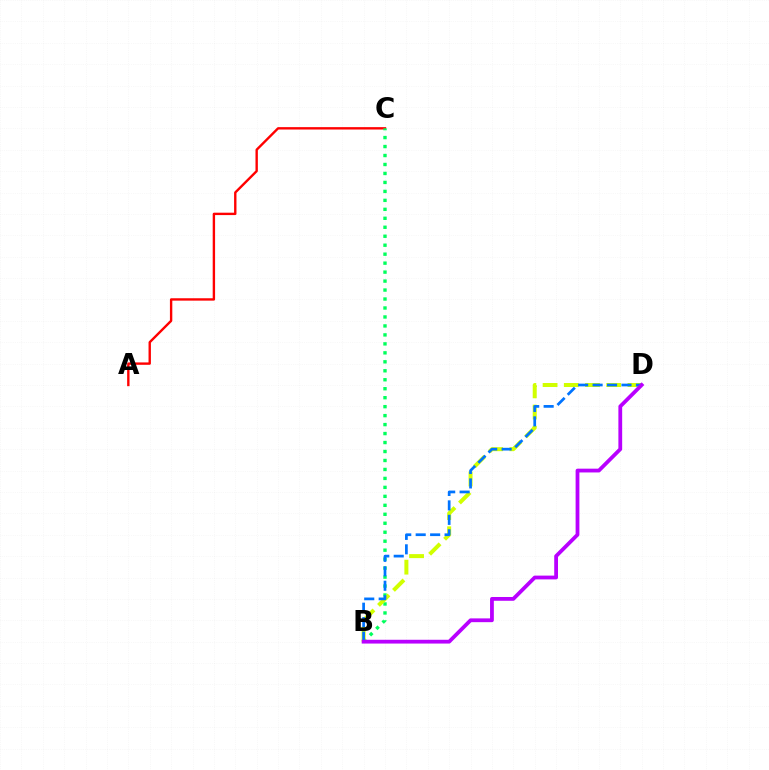{('A', 'C'): [{'color': '#ff0000', 'line_style': 'solid', 'thickness': 1.72}], ('B', 'C'): [{'color': '#00ff5c', 'line_style': 'dotted', 'thickness': 2.44}], ('B', 'D'): [{'color': '#d1ff00', 'line_style': 'dashed', 'thickness': 2.88}, {'color': '#0074ff', 'line_style': 'dashed', 'thickness': 1.96}, {'color': '#b900ff', 'line_style': 'solid', 'thickness': 2.72}]}